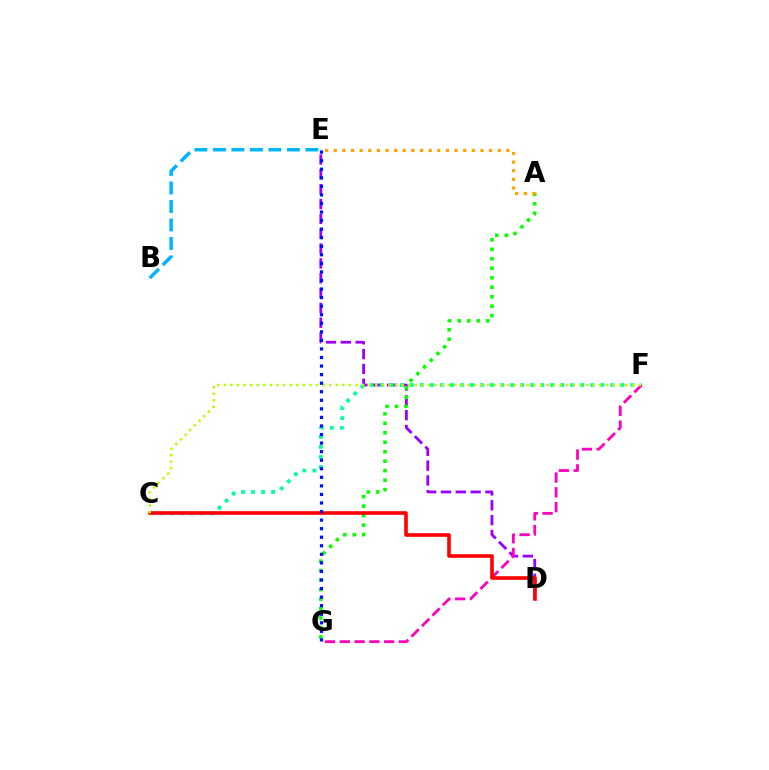{('D', 'E'): [{'color': '#9b00ff', 'line_style': 'dashed', 'thickness': 2.02}], ('C', 'F'): [{'color': '#00ff9d', 'line_style': 'dotted', 'thickness': 2.72}, {'color': '#b3ff00', 'line_style': 'dotted', 'thickness': 1.79}], ('F', 'G'): [{'color': '#ff00bd', 'line_style': 'dashed', 'thickness': 2.01}], ('A', 'G'): [{'color': '#08ff00', 'line_style': 'dotted', 'thickness': 2.57}], ('C', 'D'): [{'color': '#ff0000', 'line_style': 'solid', 'thickness': 2.6}], ('A', 'E'): [{'color': '#ffa500', 'line_style': 'dotted', 'thickness': 2.34}], ('E', 'G'): [{'color': '#0010ff', 'line_style': 'dotted', 'thickness': 2.33}], ('B', 'E'): [{'color': '#00b5ff', 'line_style': 'dashed', 'thickness': 2.51}]}